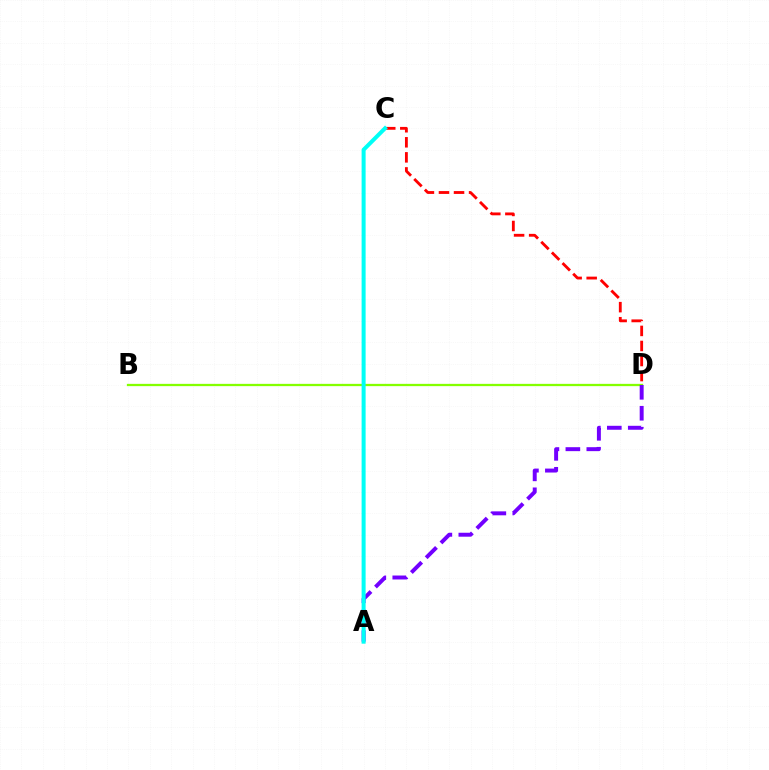{('C', 'D'): [{'color': '#ff0000', 'line_style': 'dashed', 'thickness': 2.04}], ('B', 'D'): [{'color': '#84ff00', 'line_style': 'solid', 'thickness': 1.64}], ('A', 'D'): [{'color': '#7200ff', 'line_style': 'dashed', 'thickness': 2.85}], ('A', 'C'): [{'color': '#00fff6', 'line_style': 'solid', 'thickness': 2.89}]}